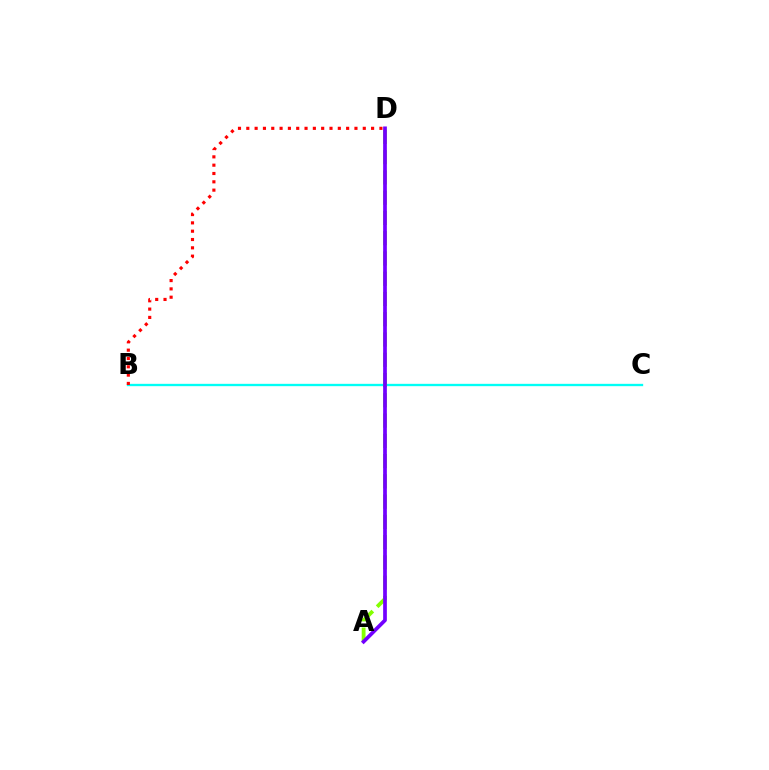{('B', 'C'): [{'color': '#00fff6', 'line_style': 'solid', 'thickness': 1.68}], ('A', 'D'): [{'color': '#84ff00', 'line_style': 'dashed', 'thickness': 2.75}, {'color': '#7200ff', 'line_style': 'solid', 'thickness': 2.67}], ('B', 'D'): [{'color': '#ff0000', 'line_style': 'dotted', 'thickness': 2.26}]}